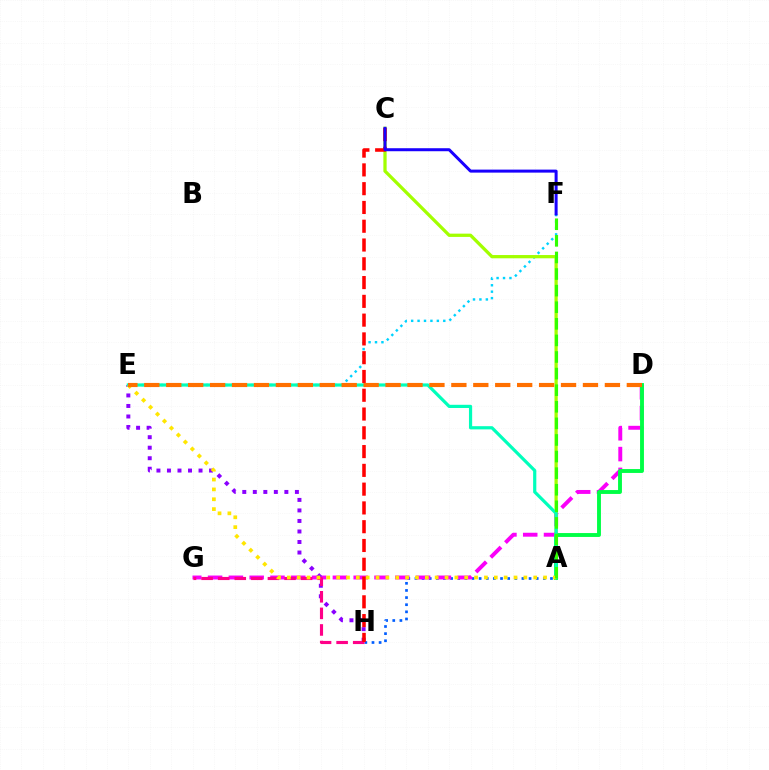{('A', 'H'): [{'color': '#005dff', 'line_style': 'dotted', 'thickness': 1.94}], ('D', 'G'): [{'color': '#fa00f9', 'line_style': 'dashed', 'thickness': 2.83}], ('E', 'H'): [{'color': '#8a00ff', 'line_style': 'dotted', 'thickness': 2.86}], ('E', 'F'): [{'color': '#00d3ff', 'line_style': 'dotted', 'thickness': 1.75}], ('A', 'C'): [{'color': '#a2ff00', 'line_style': 'solid', 'thickness': 2.35}], ('A', 'D'): [{'color': '#00ff45', 'line_style': 'solid', 'thickness': 2.8}], ('G', 'H'): [{'color': '#ff0088', 'line_style': 'dashed', 'thickness': 2.25}], ('A', 'E'): [{'color': '#00ffbb', 'line_style': 'solid', 'thickness': 2.3}, {'color': '#ffe600', 'line_style': 'dotted', 'thickness': 2.68}], ('C', 'H'): [{'color': '#ff0000', 'line_style': 'dashed', 'thickness': 2.55}], ('A', 'F'): [{'color': '#31ff00', 'line_style': 'dashed', 'thickness': 2.25}], ('C', 'F'): [{'color': '#1900ff', 'line_style': 'solid', 'thickness': 2.17}], ('D', 'E'): [{'color': '#ff7000', 'line_style': 'dashed', 'thickness': 2.98}]}